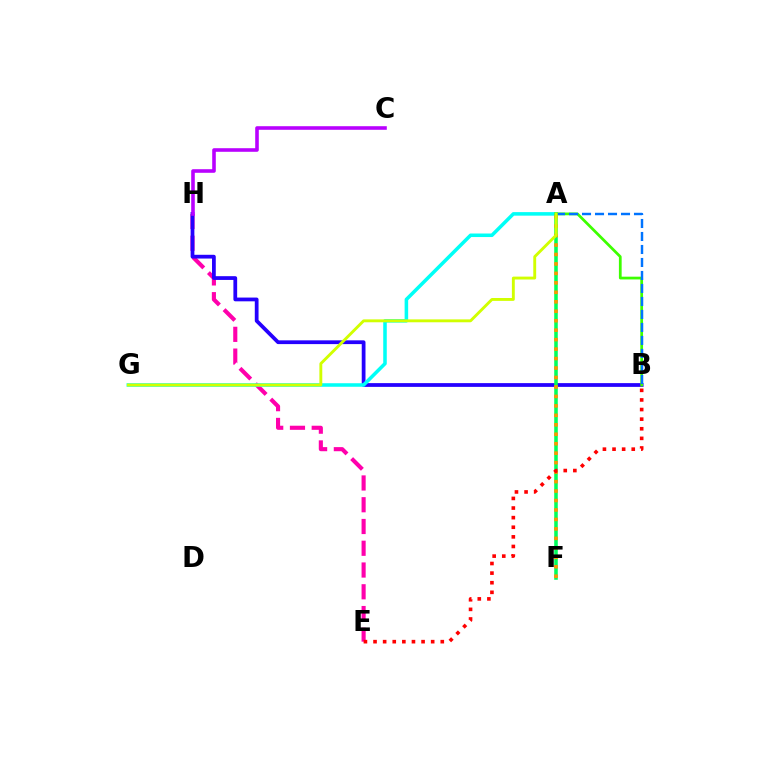{('E', 'H'): [{'color': '#ff00ac', 'line_style': 'dashed', 'thickness': 2.96}], ('B', 'H'): [{'color': '#2500ff', 'line_style': 'solid', 'thickness': 2.71}], ('A', 'G'): [{'color': '#00fff6', 'line_style': 'solid', 'thickness': 2.55}, {'color': '#d1ff00', 'line_style': 'solid', 'thickness': 2.08}], ('A', 'B'): [{'color': '#3dff00', 'line_style': 'solid', 'thickness': 1.98}, {'color': '#0074ff', 'line_style': 'dashed', 'thickness': 1.77}], ('C', 'H'): [{'color': '#b900ff', 'line_style': 'solid', 'thickness': 2.58}], ('A', 'F'): [{'color': '#00ff5c', 'line_style': 'solid', 'thickness': 2.56}, {'color': '#ff9400', 'line_style': 'dotted', 'thickness': 2.57}], ('B', 'E'): [{'color': '#ff0000', 'line_style': 'dotted', 'thickness': 2.61}]}